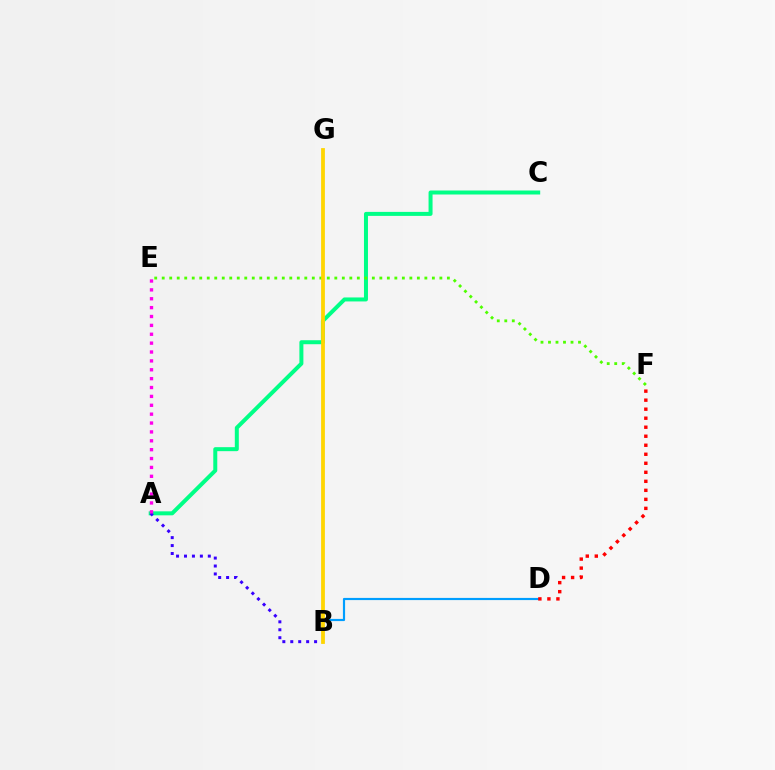{('B', 'D'): [{'color': '#009eff', 'line_style': 'solid', 'thickness': 1.56}], ('A', 'C'): [{'color': '#00ff86', 'line_style': 'solid', 'thickness': 2.88}], ('A', 'B'): [{'color': '#3700ff', 'line_style': 'dotted', 'thickness': 2.16}], ('E', 'F'): [{'color': '#4fff00', 'line_style': 'dotted', 'thickness': 2.04}], ('A', 'E'): [{'color': '#ff00ed', 'line_style': 'dotted', 'thickness': 2.41}], ('D', 'F'): [{'color': '#ff0000', 'line_style': 'dotted', 'thickness': 2.45}], ('B', 'G'): [{'color': '#ffd500', 'line_style': 'solid', 'thickness': 2.72}]}